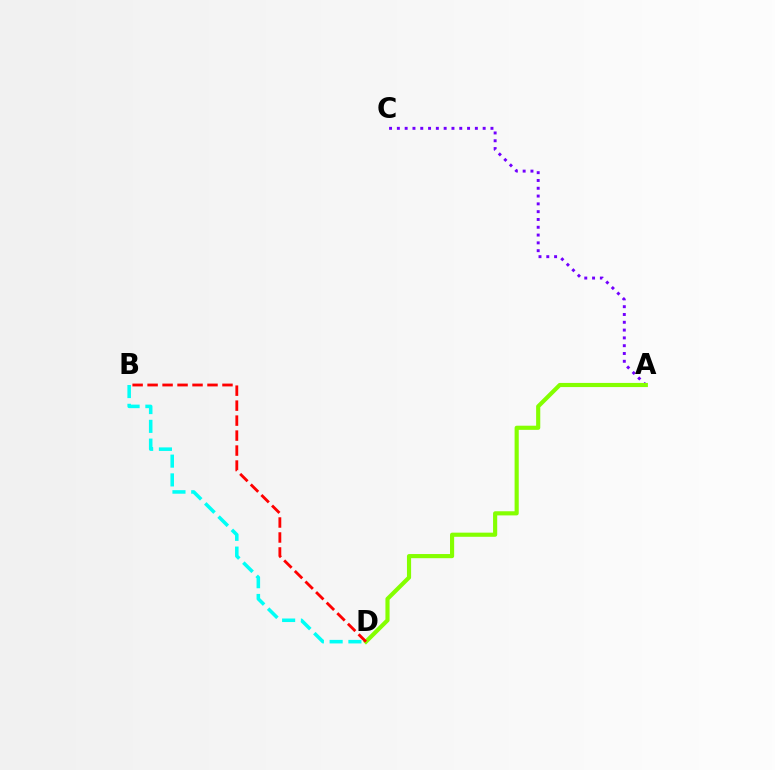{('A', 'C'): [{'color': '#7200ff', 'line_style': 'dotted', 'thickness': 2.12}], ('B', 'D'): [{'color': '#00fff6', 'line_style': 'dashed', 'thickness': 2.55}, {'color': '#ff0000', 'line_style': 'dashed', 'thickness': 2.03}], ('A', 'D'): [{'color': '#84ff00', 'line_style': 'solid', 'thickness': 2.98}]}